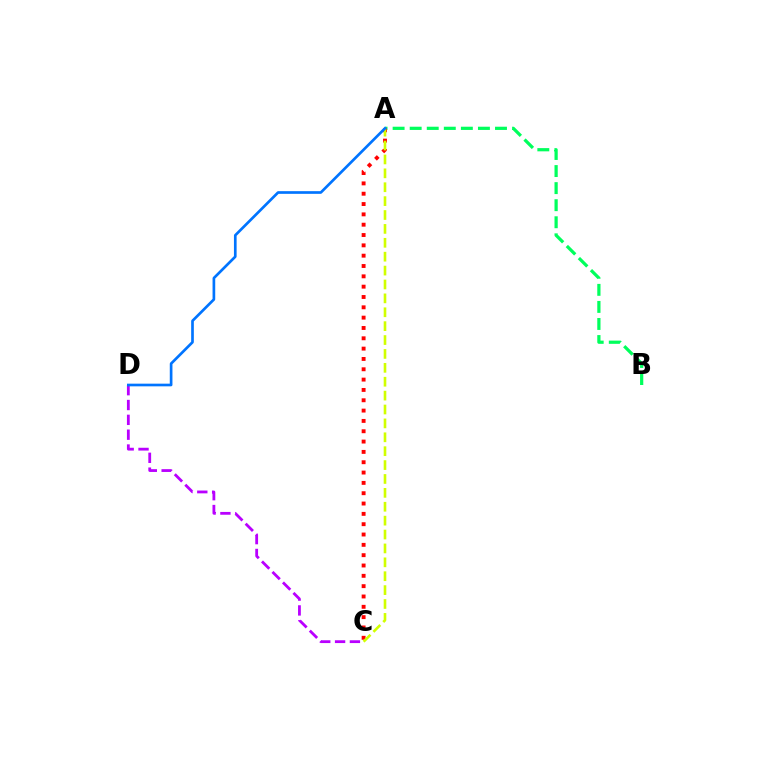{('A', 'B'): [{'color': '#00ff5c', 'line_style': 'dashed', 'thickness': 2.32}], ('A', 'C'): [{'color': '#ff0000', 'line_style': 'dotted', 'thickness': 2.81}, {'color': '#d1ff00', 'line_style': 'dashed', 'thickness': 1.89}], ('C', 'D'): [{'color': '#b900ff', 'line_style': 'dashed', 'thickness': 2.02}], ('A', 'D'): [{'color': '#0074ff', 'line_style': 'solid', 'thickness': 1.93}]}